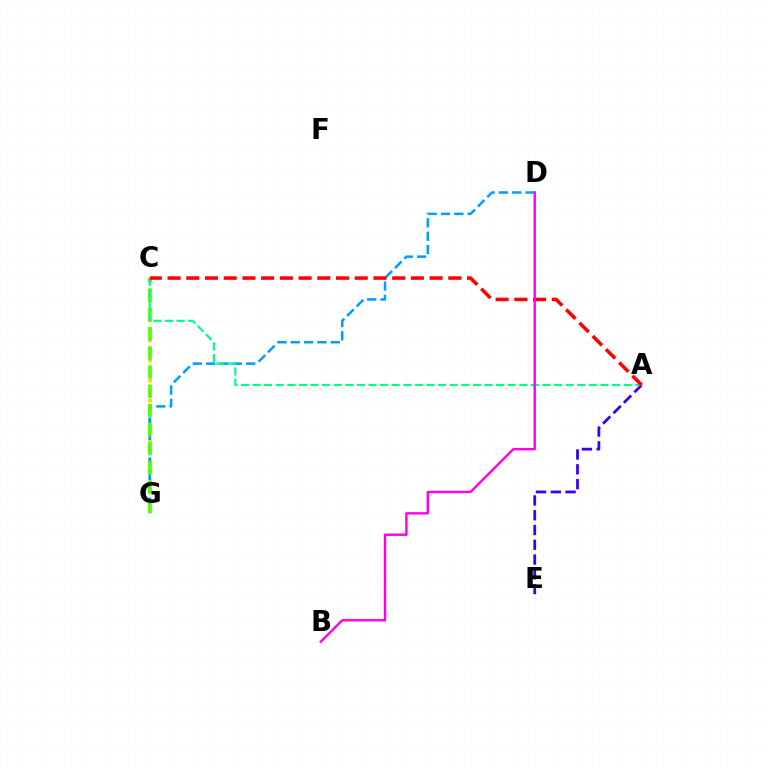{('C', 'G'): [{'color': '#ffd500', 'line_style': 'dotted', 'thickness': 2.73}, {'color': '#4fff00', 'line_style': 'dashed', 'thickness': 2.61}], ('D', 'G'): [{'color': '#009eff', 'line_style': 'dashed', 'thickness': 1.81}], ('A', 'E'): [{'color': '#3700ff', 'line_style': 'dashed', 'thickness': 2.01}], ('A', 'C'): [{'color': '#00ff86', 'line_style': 'dashed', 'thickness': 1.58}, {'color': '#ff0000', 'line_style': 'dashed', 'thickness': 2.54}], ('B', 'D'): [{'color': '#ff00ed', 'line_style': 'solid', 'thickness': 1.75}]}